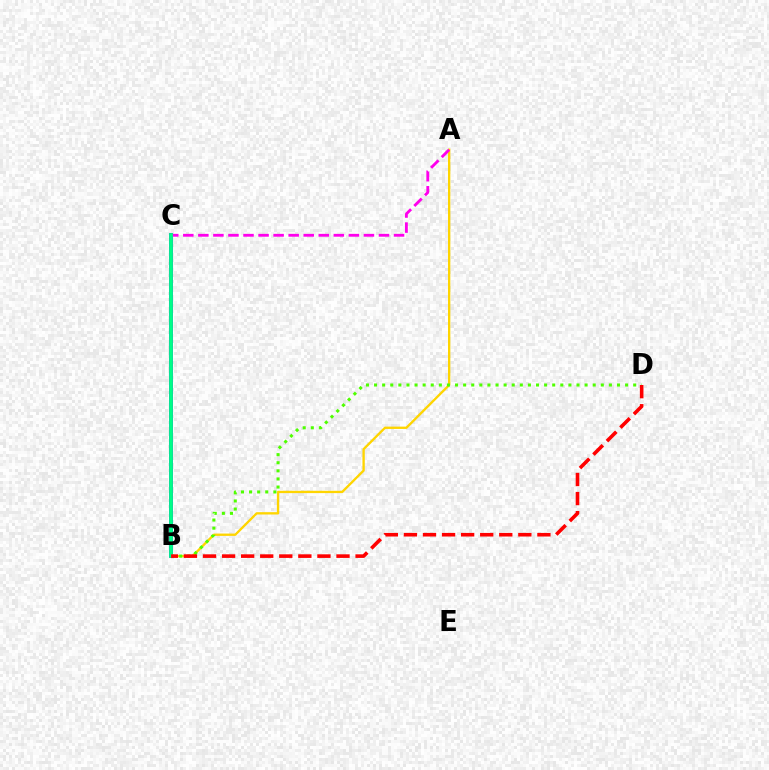{('A', 'B'): [{'color': '#ffd500', 'line_style': 'solid', 'thickness': 1.68}], ('B', 'D'): [{'color': '#4fff00', 'line_style': 'dotted', 'thickness': 2.2}, {'color': '#ff0000', 'line_style': 'dashed', 'thickness': 2.59}], ('B', 'C'): [{'color': '#009eff', 'line_style': 'dashed', 'thickness': 1.72}, {'color': '#3700ff', 'line_style': 'solid', 'thickness': 2.6}, {'color': '#00ff86', 'line_style': 'solid', 'thickness': 2.68}], ('A', 'C'): [{'color': '#ff00ed', 'line_style': 'dashed', 'thickness': 2.04}]}